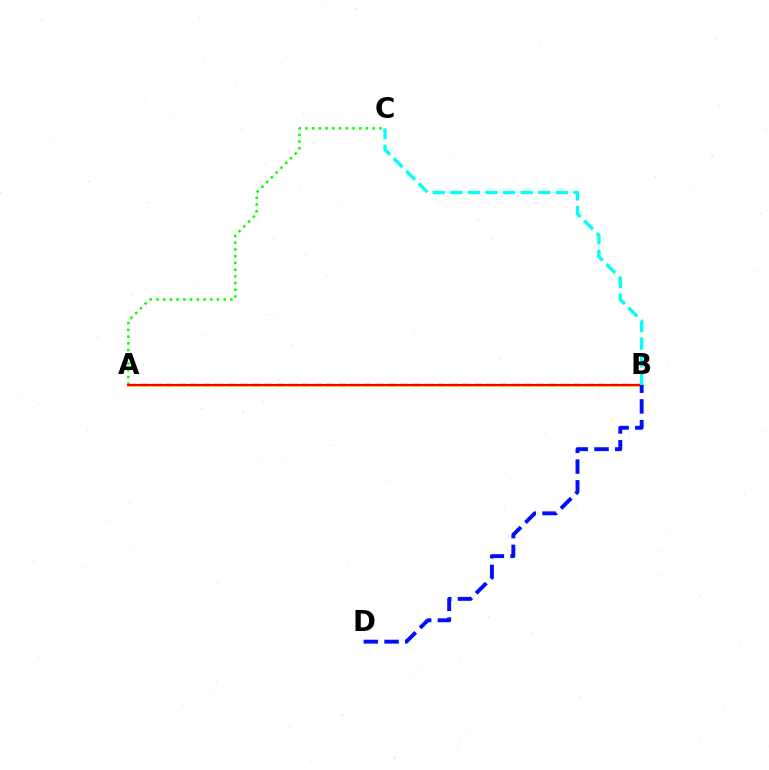{('A', 'C'): [{'color': '#08ff00', 'line_style': 'dotted', 'thickness': 1.83}], ('A', 'B'): [{'color': '#fcf500', 'line_style': 'solid', 'thickness': 2.21}, {'color': '#ee00ff', 'line_style': 'dashed', 'thickness': 1.68}, {'color': '#ff0000', 'line_style': 'solid', 'thickness': 1.5}], ('B', 'C'): [{'color': '#00fff6', 'line_style': 'dashed', 'thickness': 2.39}], ('B', 'D'): [{'color': '#0010ff', 'line_style': 'dashed', 'thickness': 2.82}]}